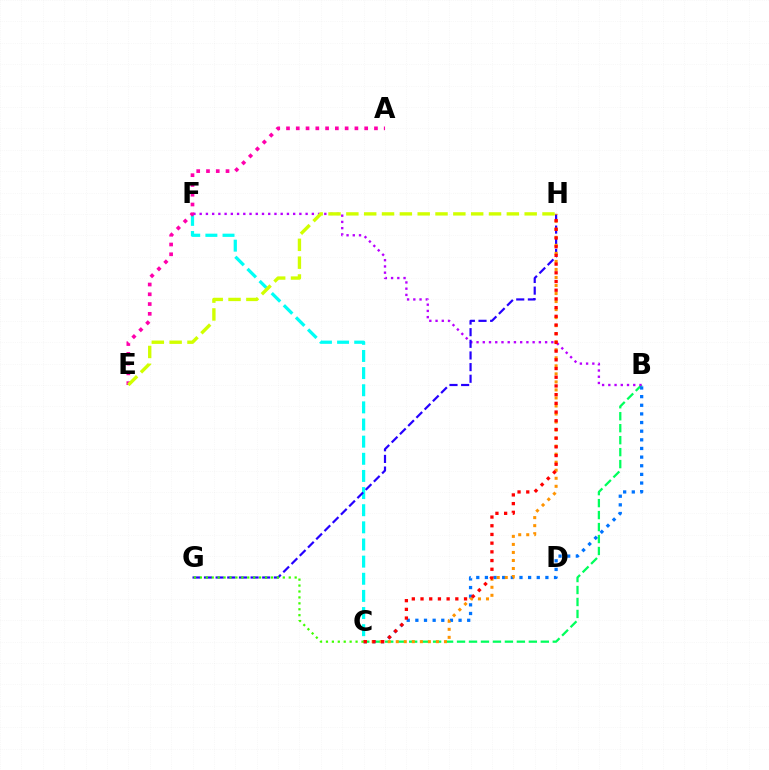{('B', 'C'): [{'color': '#00ff5c', 'line_style': 'dashed', 'thickness': 1.63}, {'color': '#0074ff', 'line_style': 'dotted', 'thickness': 2.35}], ('B', 'F'): [{'color': '#b900ff', 'line_style': 'dotted', 'thickness': 1.69}], ('C', 'F'): [{'color': '#00fff6', 'line_style': 'dashed', 'thickness': 2.33}], ('G', 'H'): [{'color': '#2500ff', 'line_style': 'dashed', 'thickness': 1.58}], ('A', 'E'): [{'color': '#ff00ac', 'line_style': 'dotted', 'thickness': 2.66}], ('C', 'H'): [{'color': '#ff9400', 'line_style': 'dotted', 'thickness': 2.18}, {'color': '#ff0000', 'line_style': 'dotted', 'thickness': 2.36}], ('C', 'G'): [{'color': '#3dff00', 'line_style': 'dotted', 'thickness': 1.61}], ('E', 'H'): [{'color': '#d1ff00', 'line_style': 'dashed', 'thickness': 2.42}]}